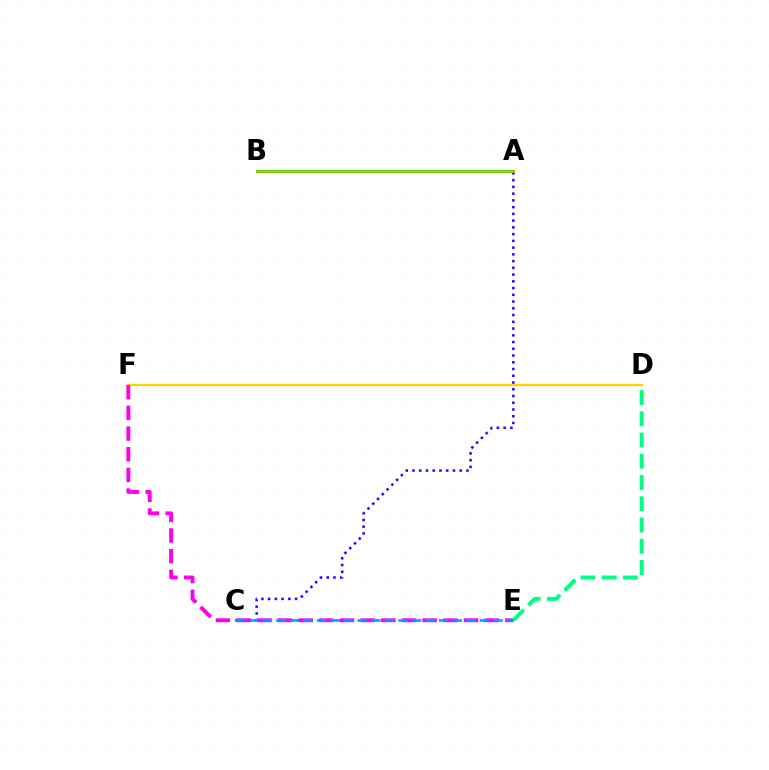{('D', 'F'): [{'color': '#ffd500', 'line_style': 'solid', 'thickness': 1.65}], ('E', 'F'): [{'color': '#ff00ed', 'line_style': 'dashed', 'thickness': 2.81}], ('A', 'C'): [{'color': '#3700ff', 'line_style': 'dotted', 'thickness': 1.83}], ('D', 'E'): [{'color': '#00ff86', 'line_style': 'dashed', 'thickness': 2.89}], ('C', 'E'): [{'color': '#009eff', 'line_style': 'dashed', 'thickness': 1.84}], ('A', 'B'): [{'color': '#ff0000', 'line_style': 'solid', 'thickness': 2.02}, {'color': '#4fff00', 'line_style': 'solid', 'thickness': 1.85}]}